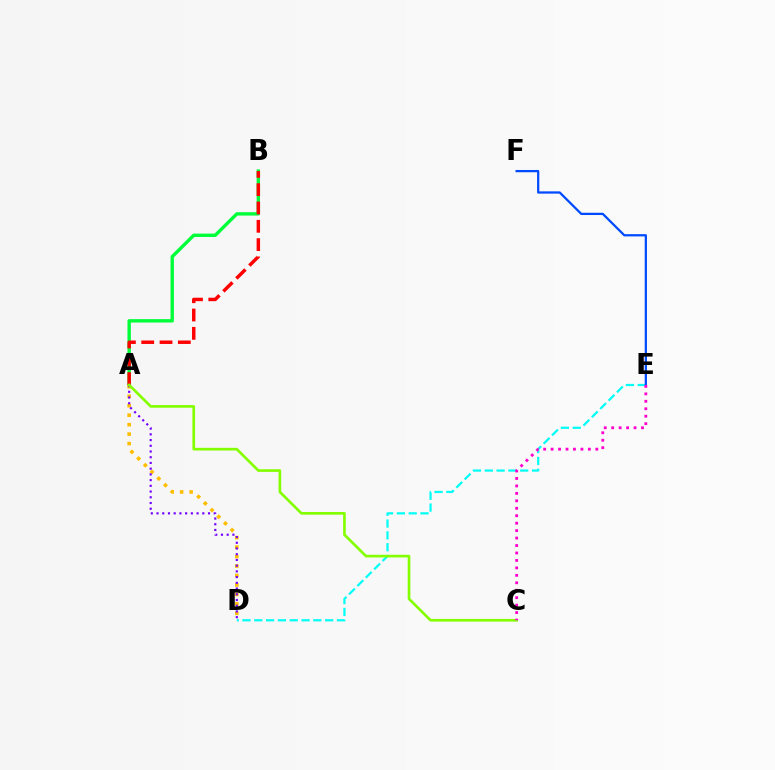{('A', 'B'): [{'color': '#00ff39', 'line_style': 'solid', 'thickness': 2.44}, {'color': '#ff0000', 'line_style': 'dashed', 'thickness': 2.49}], ('D', 'E'): [{'color': '#00fff6', 'line_style': 'dashed', 'thickness': 1.6}], ('E', 'F'): [{'color': '#004bff', 'line_style': 'solid', 'thickness': 1.63}], ('A', 'D'): [{'color': '#ffbd00', 'line_style': 'dotted', 'thickness': 2.57}, {'color': '#7200ff', 'line_style': 'dotted', 'thickness': 1.55}], ('A', 'C'): [{'color': '#84ff00', 'line_style': 'solid', 'thickness': 1.92}], ('C', 'E'): [{'color': '#ff00cf', 'line_style': 'dotted', 'thickness': 2.02}]}